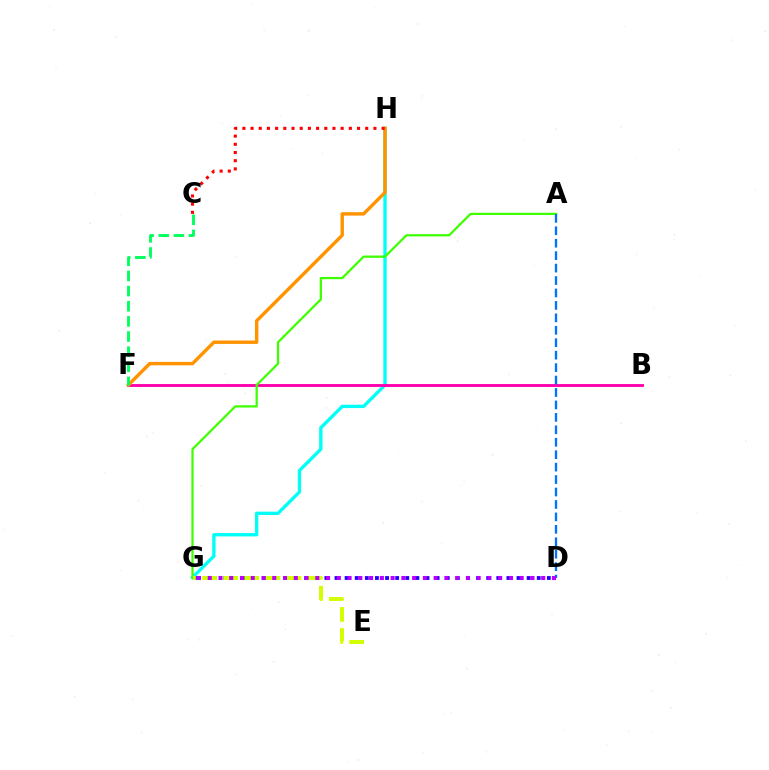{('G', 'H'): [{'color': '#00fff6', 'line_style': 'solid', 'thickness': 2.41}], ('D', 'G'): [{'color': '#2500ff', 'line_style': 'dotted', 'thickness': 2.75}, {'color': '#b900ff', 'line_style': 'dotted', 'thickness': 2.92}], ('B', 'F'): [{'color': '#ff00ac', 'line_style': 'solid', 'thickness': 2.07}], ('A', 'G'): [{'color': '#3dff00', 'line_style': 'solid', 'thickness': 1.61}], ('F', 'H'): [{'color': '#ff9400', 'line_style': 'solid', 'thickness': 2.47}], ('E', 'G'): [{'color': '#d1ff00', 'line_style': 'dashed', 'thickness': 2.87}], ('A', 'D'): [{'color': '#0074ff', 'line_style': 'dashed', 'thickness': 1.69}], ('C', 'F'): [{'color': '#00ff5c', 'line_style': 'dashed', 'thickness': 2.06}], ('C', 'H'): [{'color': '#ff0000', 'line_style': 'dotted', 'thickness': 2.23}]}